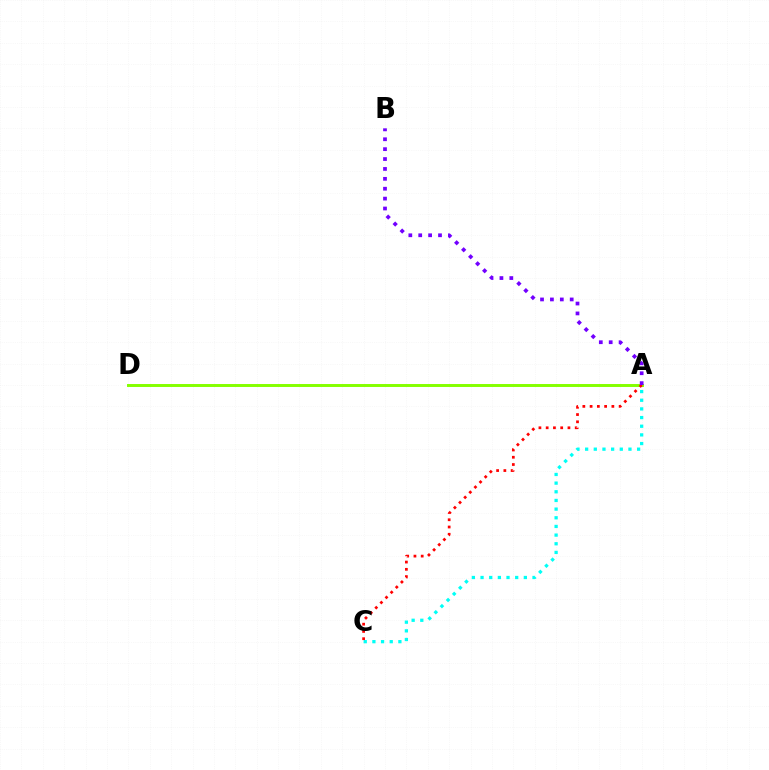{('A', 'C'): [{'color': '#00fff6', 'line_style': 'dotted', 'thickness': 2.35}, {'color': '#ff0000', 'line_style': 'dotted', 'thickness': 1.97}], ('A', 'D'): [{'color': '#84ff00', 'line_style': 'solid', 'thickness': 2.12}], ('A', 'B'): [{'color': '#7200ff', 'line_style': 'dotted', 'thickness': 2.69}]}